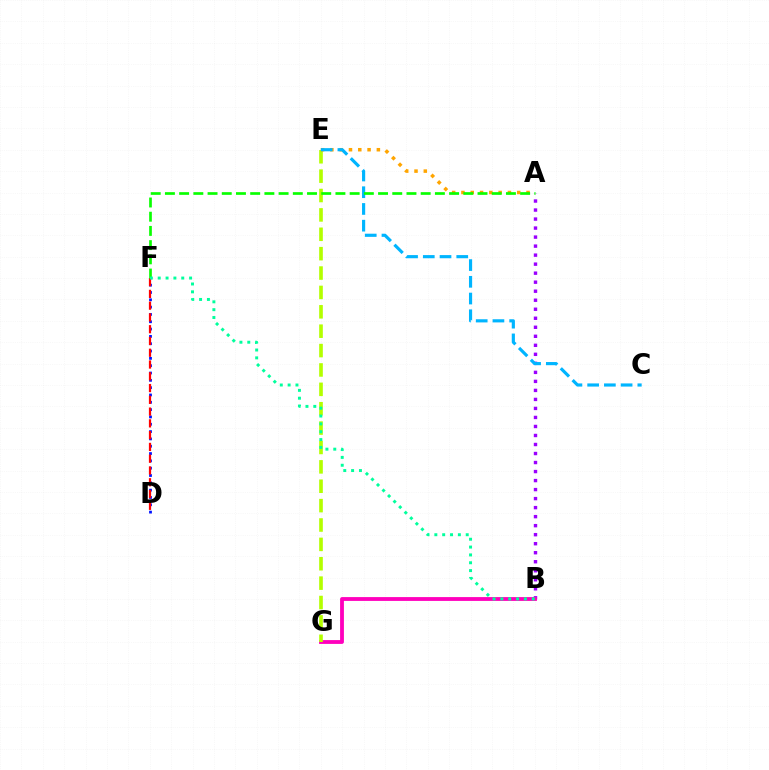{('A', 'B'): [{'color': '#9b00ff', 'line_style': 'dotted', 'thickness': 2.45}], ('B', 'G'): [{'color': '#ff00bd', 'line_style': 'solid', 'thickness': 2.75}], ('E', 'G'): [{'color': '#b3ff00', 'line_style': 'dashed', 'thickness': 2.63}], ('D', 'F'): [{'color': '#0010ff', 'line_style': 'dotted', 'thickness': 1.99}, {'color': '#ff0000', 'line_style': 'dashed', 'thickness': 1.6}], ('A', 'E'): [{'color': '#ffa500', 'line_style': 'dotted', 'thickness': 2.53}], ('C', 'E'): [{'color': '#00b5ff', 'line_style': 'dashed', 'thickness': 2.27}], ('A', 'F'): [{'color': '#08ff00', 'line_style': 'dashed', 'thickness': 1.93}], ('B', 'F'): [{'color': '#00ff9d', 'line_style': 'dotted', 'thickness': 2.13}]}